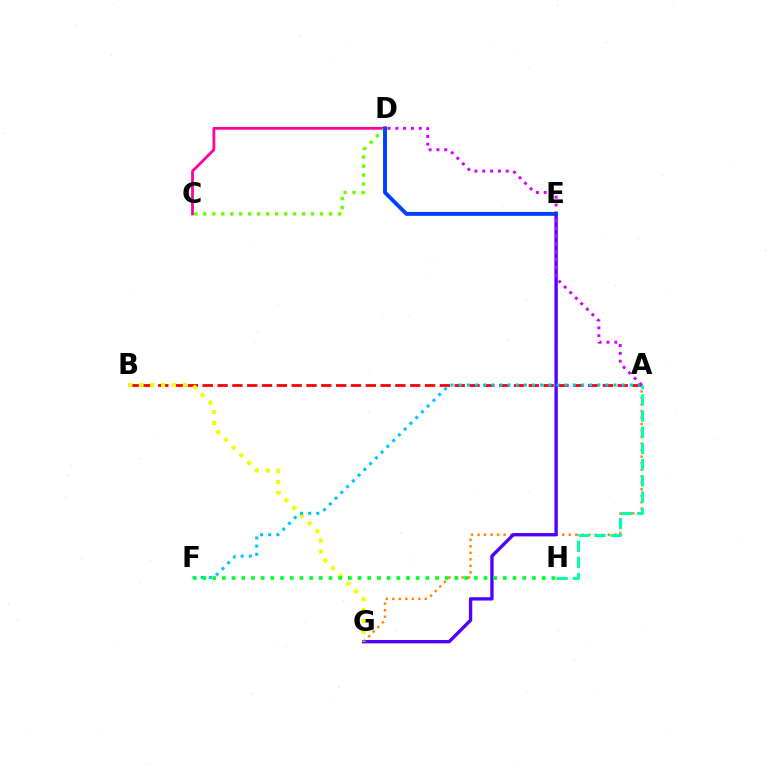{('A', 'G'): [{'color': '#ff8800', 'line_style': 'dotted', 'thickness': 1.77}], ('A', 'B'): [{'color': '#ff0000', 'line_style': 'dashed', 'thickness': 2.01}], ('E', 'G'): [{'color': '#4f00ff', 'line_style': 'solid', 'thickness': 2.41}], ('A', 'H'): [{'color': '#00ffaf', 'line_style': 'dashed', 'thickness': 2.2}], ('B', 'G'): [{'color': '#eeff00', 'line_style': 'dotted', 'thickness': 2.96}], ('A', 'F'): [{'color': '#00c7ff', 'line_style': 'dotted', 'thickness': 2.21}], ('C', 'D'): [{'color': '#ff00a0', 'line_style': 'solid', 'thickness': 2.0}, {'color': '#66ff00', 'line_style': 'dotted', 'thickness': 2.44}], ('A', 'D'): [{'color': '#d600ff', 'line_style': 'dotted', 'thickness': 2.12}], ('D', 'E'): [{'color': '#003fff', 'line_style': 'solid', 'thickness': 2.8}], ('F', 'H'): [{'color': '#00ff27', 'line_style': 'dotted', 'thickness': 2.63}]}